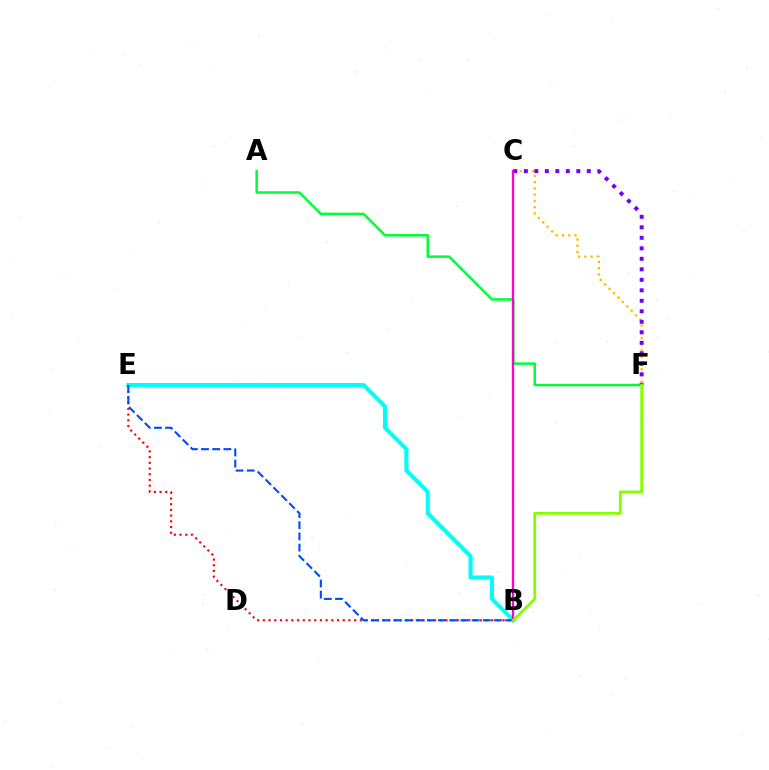{('C', 'F'): [{'color': '#ffbd00', 'line_style': 'dotted', 'thickness': 1.7}, {'color': '#7200ff', 'line_style': 'dotted', 'thickness': 2.85}], ('A', 'F'): [{'color': '#00ff39', 'line_style': 'solid', 'thickness': 1.82}], ('B', 'E'): [{'color': '#ff0000', 'line_style': 'dotted', 'thickness': 1.55}, {'color': '#00fff6', 'line_style': 'solid', 'thickness': 2.95}, {'color': '#004bff', 'line_style': 'dashed', 'thickness': 1.52}], ('B', 'C'): [{'color': '#ff00cf', 'line_style': 'solid', 'thickness': 1.67}], ('B', 'F'): [{'color': '#84ff00', 'line_style': 'solid', 'thickness': 2.01}]}